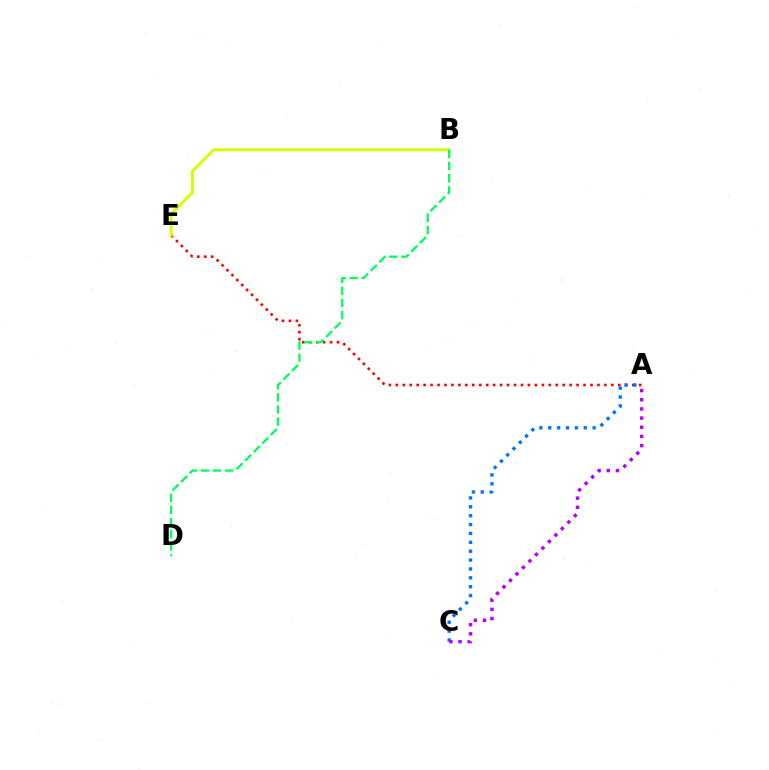{('A', 'E'): [{'color': '#ff0000', 'line_style': 'dotted', 'thickness': 1.89}], ('A', 'C'): [{'color': '#0074ff', 'line_style': 'dotted', 'thickness': 2.41}, {'color': '#b900ff', 'line_style': 'dotted', 'thickness': 2.49}], ('B', 'E'): [{'color': '#d1ff00', 'line_style': 'solid', 'thickness': 2.11}], ('B', 'D'): [{'color': '#00ff5c', 'line_style': 'dashed', 'thickness': 1.65}]}